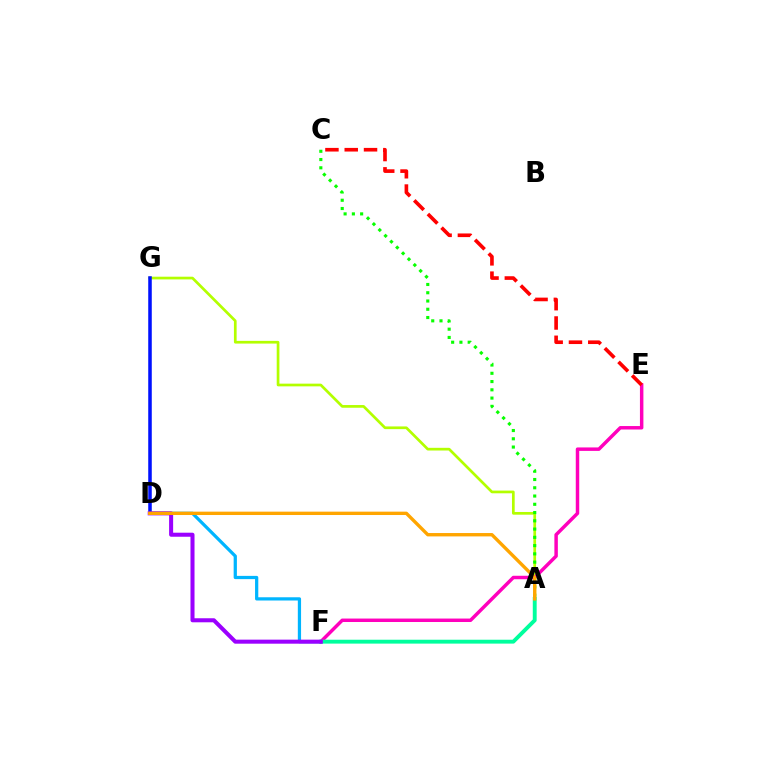{('A', 'G'): [{'color': '#b3ff00', 'line_style': 'solid', 'thickness': 1.95}], ('D', 'F'): [{'color': '#00b5ff', 'line_style': 'solid', 'thickness': 2.33}, {'color': '#9b00ff', 'line_style': 'solid', 'thickness': 2.91}], ('E', 'F'): [{'color': '#ff00bd', 'line_style': 'solid', 'thickness': 2.49}], ('A', 'F'): [{'color': '#00ff9d', 'line_style': 'solid', 'thickness': 2.8}], ('A', 'C'): [{'color': '#08ff00', 'line_style': 'dotted', 'thickness': 2.24}], ('C', 'E'): [{'color': '#ff0000', 'line_style': 'dashed', 'thickness': 2.62}], ('D', 'G'): [{'color': '#0010ff', 'line_style': 'solid', 'thickness': 2.54}], ('A', 'D'): [{'color': '#ffa500', 'line_style': 'solid', 'thickness': 2.42}]}